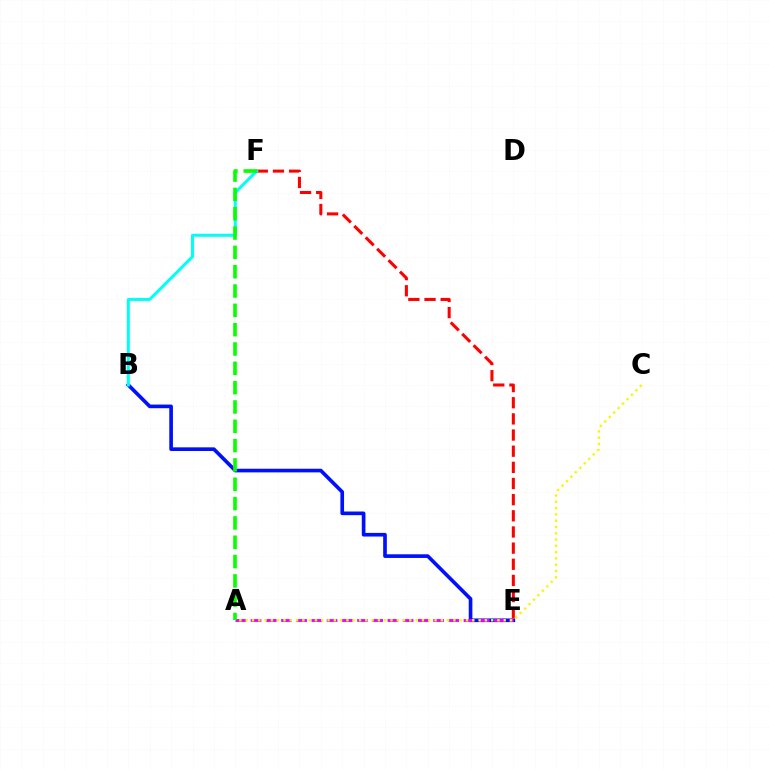{('B', 'E'): [{'color': '#0010ff', 'line_style': 'solid', 'thickness': 2.63}], ('A', 'E'): [{'color': '#ee00ff', 'line_style': 'dashed', 'thickness': 2.07}], ('E', 'F'): [{'color': '#ff0000', 'line_style': 'dashed', 'thickness': 2.19}], ('B', 'F'): [{'color': '#00fff6', 'line_style': 'solid', 'thickness': 2.16}], ('A', 'C'): [{'color': '#fcf500', 'line_style': 'dotted', 'thickness': 1.71}], ('A', 'F'): [{'color': '#08ff00', 'line_style': 'dashed', 'thickness': 2.63}]}